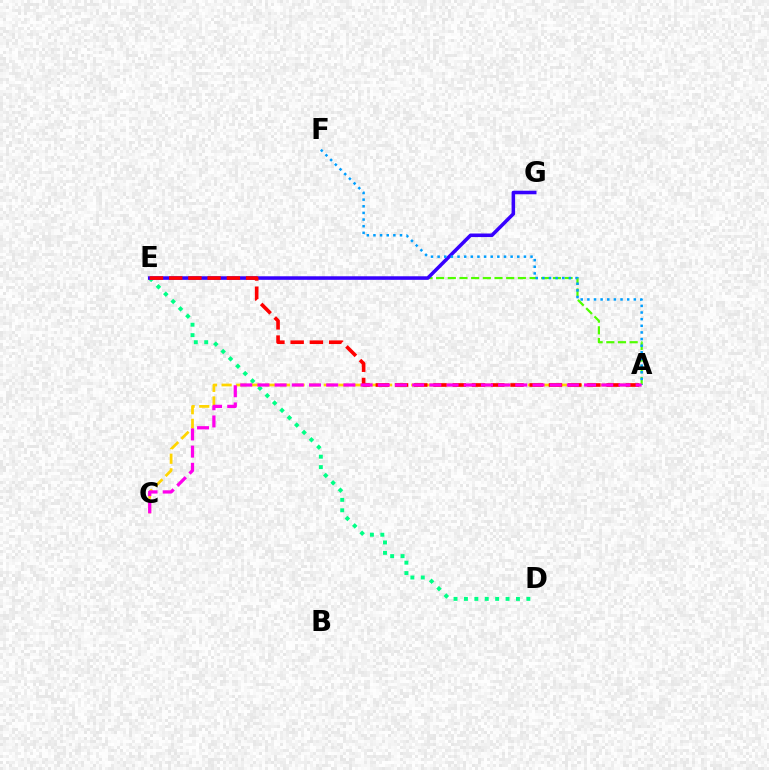{('A', 'E'): [{'color': '#4fff00', 'line_style': 'dashed', 'thickness': 1.59}, {'color': '#ff0000', 'line_style': 'dashed', 'thickness': 2.61}], ('D', 'E'): [{'color': '#00ff86', 'line_style': 'dotted', 'thickness': 2.83}], ('E', 'G'): [{'color': '#3700ff', 'line_style': 'solid', 'thickness': 2.55}], ('A', 'C'): [{'color': '#ffd500', 'line_style': 'dashed', 'thickness': 1.98}, {'color': '#ff00ed', 'line_style': 'dashed', 'thickness': 2.34}], ('A', 'F'): [{'color': '#009eff', 'line_style': 'dotted', 'thickness': 1.8}]}